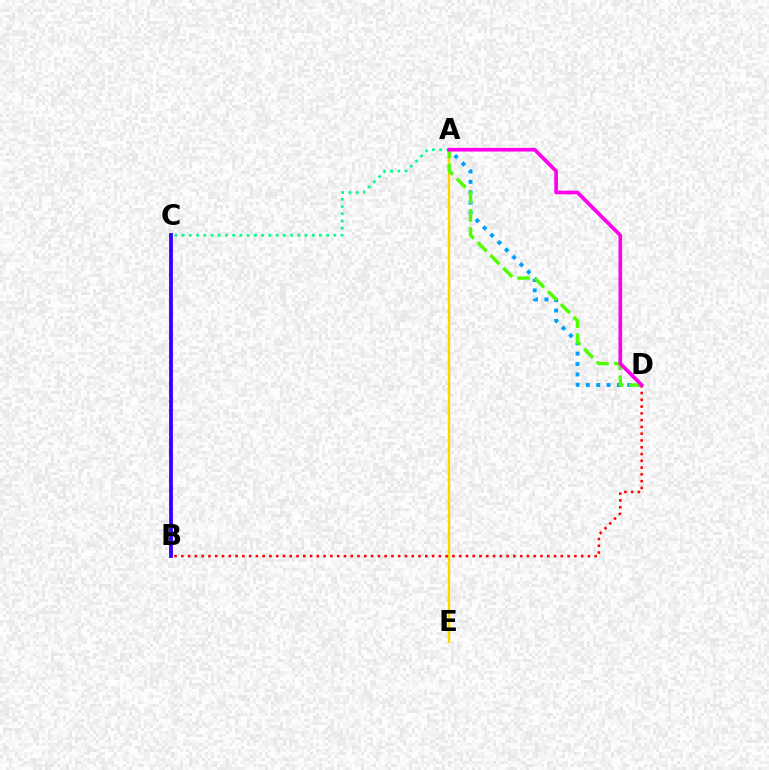{('A', 'D'): [{'color': '#009eff', 'line_style': 'dotted', 'thickness': 2.82}, {'color': '#4fff00', 'line_style': 'dashed', 'thickness': 2.46}, {'color': '#ff00ed', 'line_style': 'solid', 'thickness': 2.64}], ('A', 'E'): [{'color': '#ffd500', 'line_style': 'solid', 'thickness': 1.76}], ('B', 'C'): [{'color': '#3700ff', 'line_style': 'solid', 'thickness': 2.75}], ('A', 'C'): [{'color': '#00ff86', 'line_style': 'dotted', 'thickness': 1.96}], ('B', 'D'): [{'color': '#ff0000', 'line_style': 'dotted', 'thickness': 1.84}]}